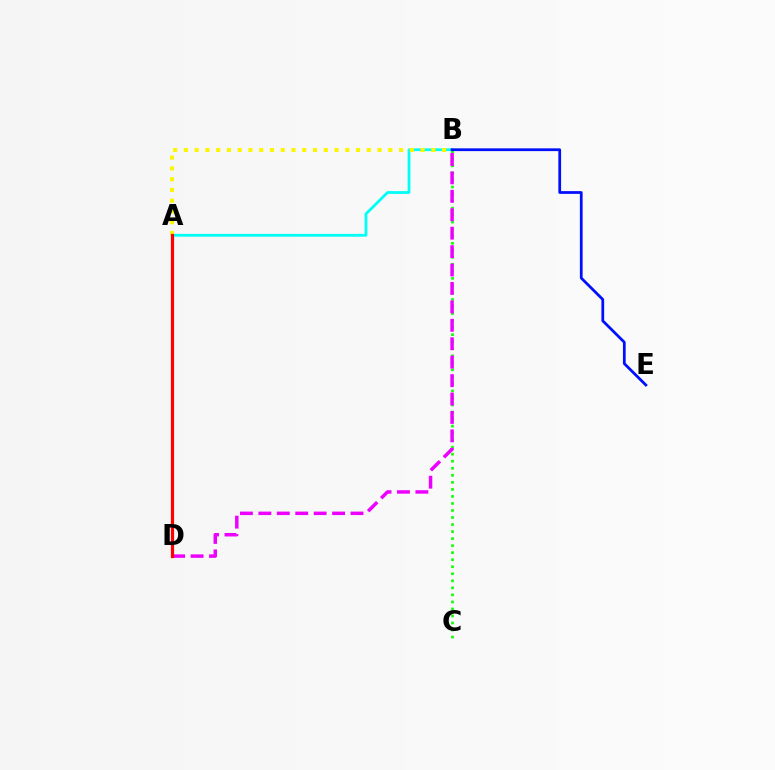{('B', 'C'): [{'color': '#08ff00', 'line_style': 'dotted', 'thickness': 1.91}], ('A', 'B'): [{'color': '#00fff6', 'line_style': 'solid', 'thickness': 2.02}, {'color': '#fcf500', 'line_style': 'dotted', 'thickness': 2.92}], ('B', 'D'): [{'color': '#ee00ff', 'line_style': 'dashed', 'thickness': 2.5}], ('A', 'D'): [{'color': '#ff0000', 'line_style': 'solid', 'thickness': 2.3}], ('B', 'E'): [{'color': '#0010ff', 'line_style': 'solid', 'thickness': 1.99}]}